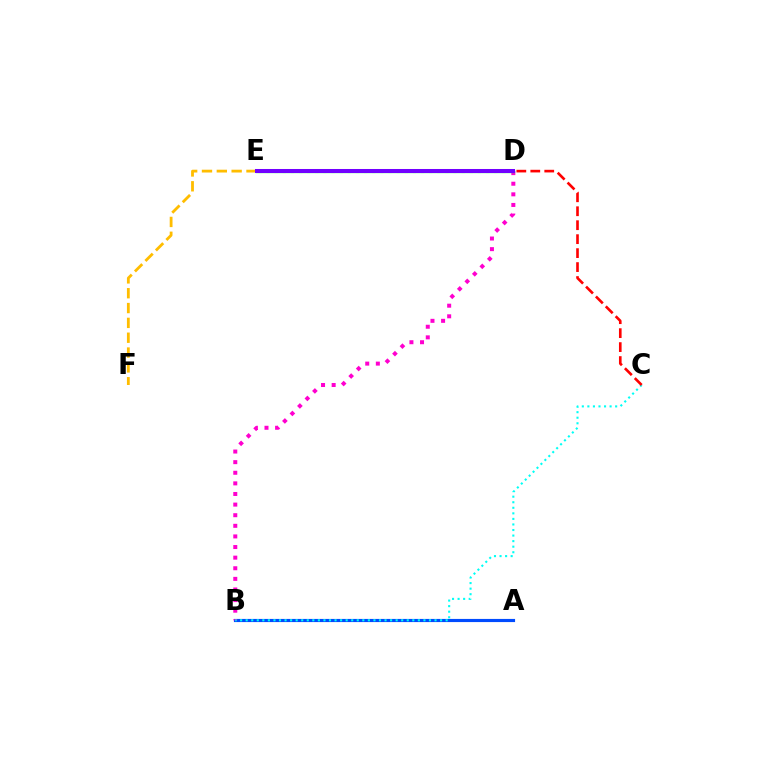{('D', 'E'): [{'color': '#84ff00', 'line_style': 'dotted', 'thickness': 2.21}, {'color': '#00ff39', 'line_style': 'solid', 'thickness': 2.36}, {'color': '#7200ff', 'line_style': 'solid', 'thickness': 2.9}], ('E', 'F'): [{'color': '#ffbd00', 'line_style': 'dashed', 'thickness': 2.02}], ('A', 'B'): [{'color': '#004bff', 'line_style': 'solid', 'thickness': 2.27}], ('B', 'D'): [{'color': '#ff00cf', 'line_style': 'dotted', 'thickness': 2.88}], ('B', 'C'): [{'color': '#00fff6', 'line_style': 'dotted', 'thickness': 1.51}], ('C', 'D'): [{'color': '#ff0000', 'line_style': 'dashed', 'thickness': 1.9}]}